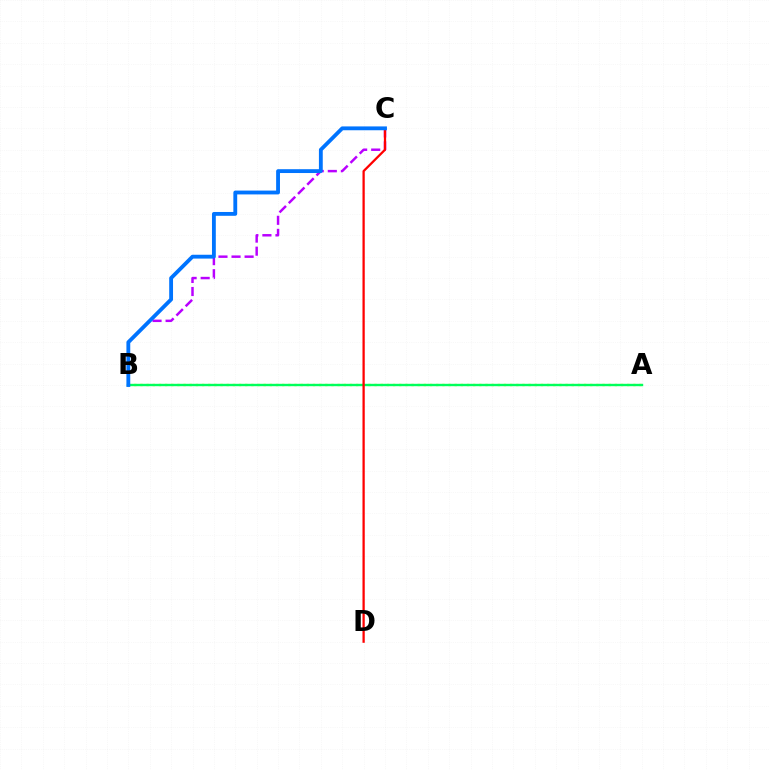{('A', 'B'): [{'color': '#d1ff00', 'line_style': 'dotted', 'thickness': 1.67}, {'color': '#00ff5c', 'line_style': 'solid', 'thickness': 1.72}], ('B', 'C'): [{'color': '#b900ff', 'line_style': 'dashed', 'thickness': 1.77}, {'color': '#0074ff', 'line_style': 'solid', 'thickness': 2.76}], ('C', 'D'): [{'color': '#ff0000', 'line_style': 'solid', 'thickness': 1.63}]}